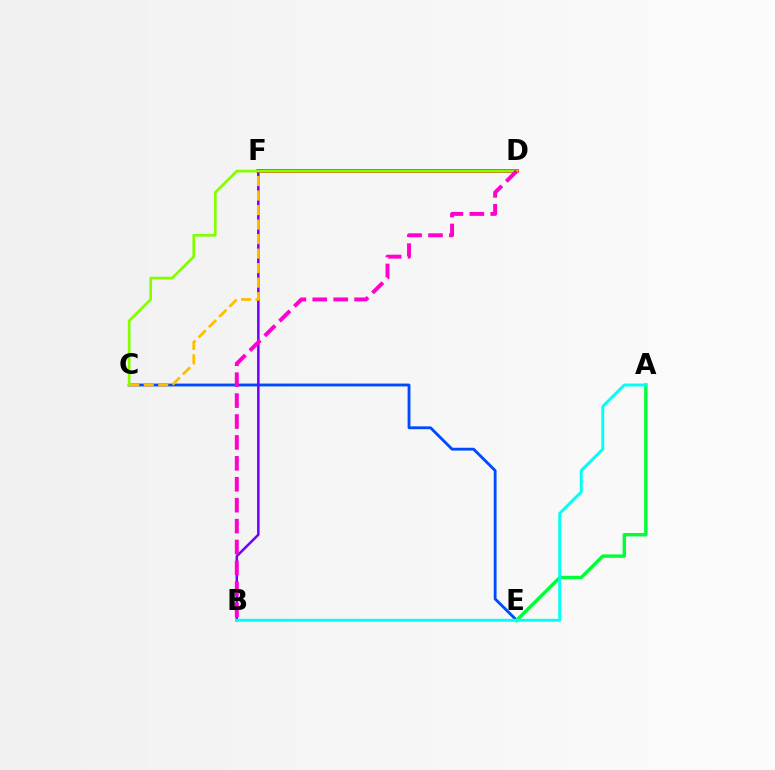{('C', 'E'): [{'color': '#004bff', 'line_style': 'solid', 'thickness': 2.05}], ('D', 'F'): [{'color': '#ff0000', 'line_style': 'solid', 'thickness': 2.54}], ('A', 'E'): [{'color': '#00ff39', 'line_style': 'solid', 'thickness': 2.47}], ('B', 'F'): [{'color': '#7200ff', 'line_style': 'solid', 'thickness': 1.81}], ('C', 'D'): [{'color': '#84ff00', 'line_style': 'solid', 'thickness': 1.94}], ('A', 'B'): [{'color': '#00fff6', 'line_style': 'solid', 'thickness': 2.09}], ('B', 'D'): [{'color': '#ff00cf', 'line_style': 'dashed', 'thickness': 2.84}], ('C', 'F'): [{'color': '#ffbd00', 'line_style': 'dashed', 'thickness': 1.97}]}